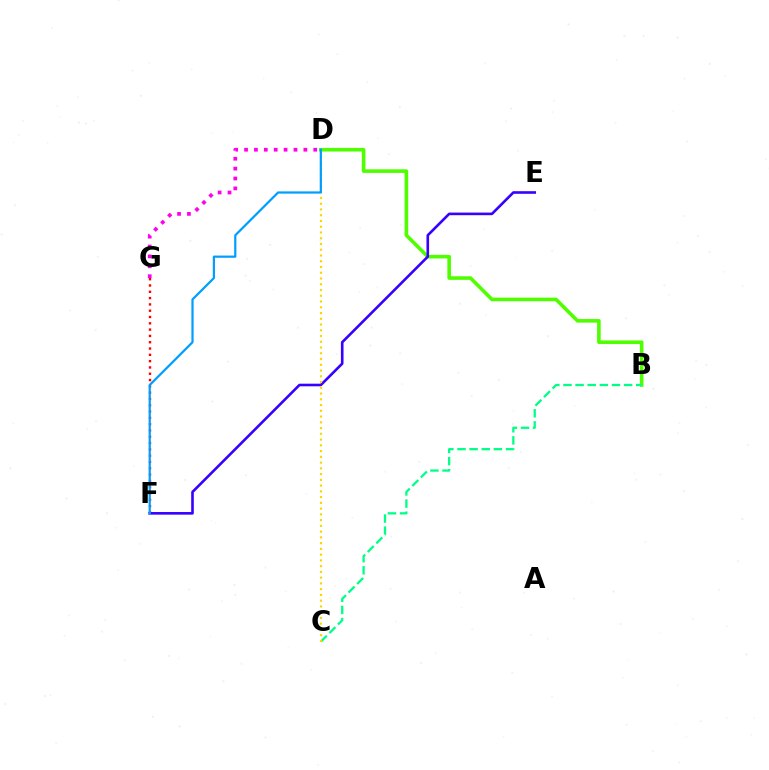{('B', 'D'): [{'color': '#4fff00', 'line_style': 'solid', 'thickness': 2.59}], ('F', 'G'): [{'color': '#ff0000', 'line_style': 'dotted', 'thickness': 1.71}], ('E', 'F'): [{'color': '#3700ff', 'line_style': 'solid', 'thickness': 1.88}], ('B', 'C'): [{'color': '#00ff86', 'line_style': 'dashed', 'thickness': 1.65}], ('C', 'D'): [{'color': '#ffd500', 'line_style': 'dotted', 'thickness': 1.56}], ('D', 'F'): [{'color': '#009eff', 'line_style': 'solid', 'thickness': 1.6}], ('D', 'G'): [{'color': '#ff00ed', 'line_style': 'dotted', 'thickness': 2.69}]}